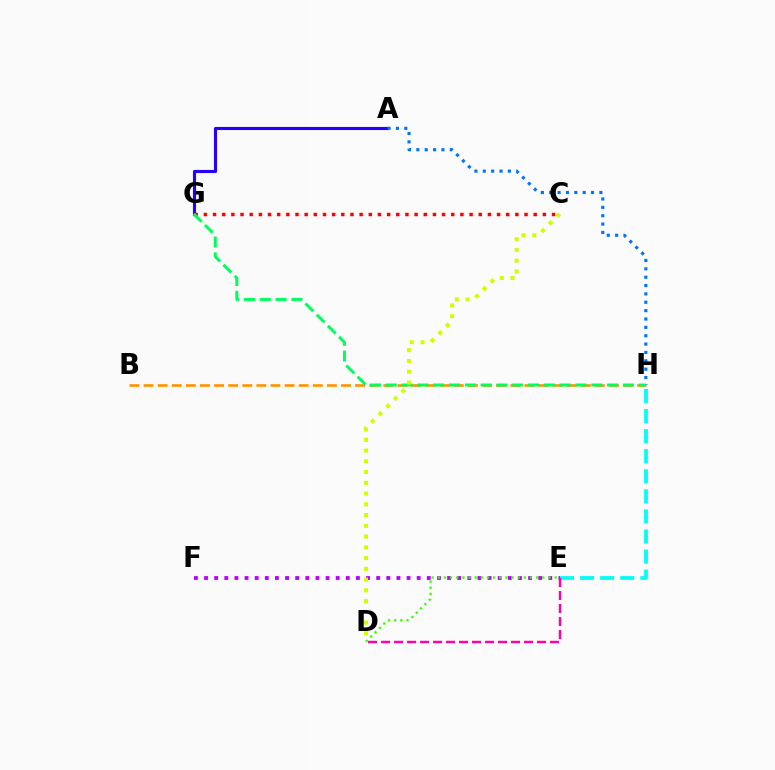{('A', 'G'): [{'color': '#2500ff', 'line_style': 'solid', 'thickness': 2.24}], ('B', 'H'): [{'color': '#ff9400', 'line_style': 'dashed', 'thickness': 1.92}], ('E', 'F'): [{'color': '#b900ff', 'line_style': 'dotted', 'thickness': 2.75}], ('C', 'G'): [{'color': '#ff0000', 'line_style': 'dotted', 'thickness': 2.49}], ('E', 'H'): [{'color': '#00fff6', 'line_style': 'dashed', 'thickness': 2.73}], ('A', 'H'): [{'color': '#0074ff', 'line_style': 'dotted', 'thickness': 2.27}], ('D', 'E'): [{'color': '#ff00ac', 'line_style': 'dashed', 'thickness': 1.77}, {'color': '#3dff00', 'line_style': 'dotted', 'thickness': 1.67}], ('G', 'H'): [{'color': '#00ff5c', 'line_style': 'dashed', 'thickness': 2.15}], ('C', 'D'): [{'color': '#d1ff00', 'line_style': 'dotted', 'thickness': 2.92}]}